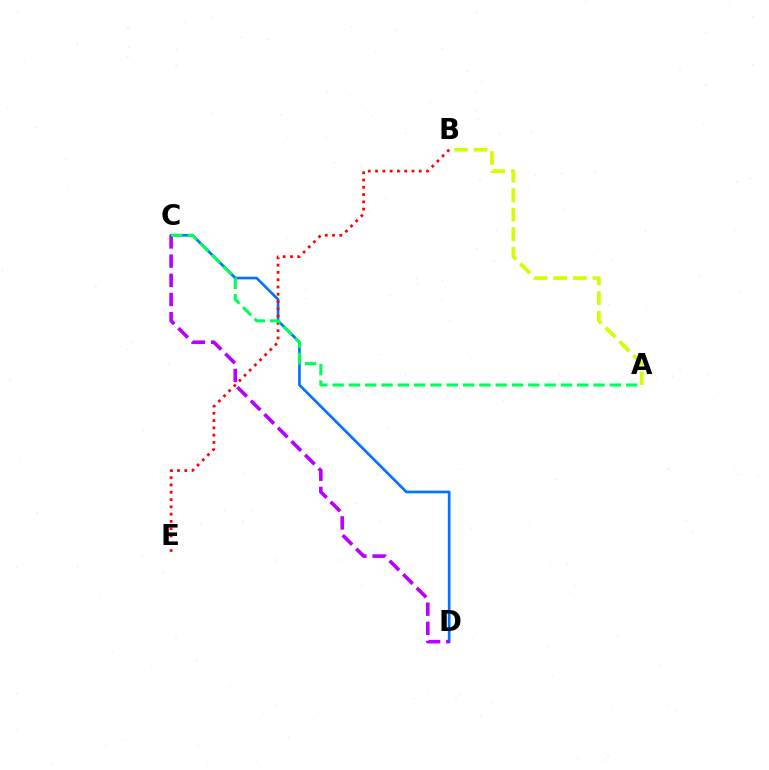{('C', 'D'): [{'color': '#0074ff', 'line_style': 'solid', 'thickness': 1.93}, {'color': '#b900ff', 'line_style': 'dashed', 'thickness': 2.61}], ('B', 'E'): [{'color': '#ff0000', 'line_style': 'dotted', 'thickness': 1.98}], ('A', 'C'): [{'color': '#00ff5c', 'line_style': 'dashed', 'thickness': 2.22}], ('A', 'B'): [{'color': '#d1ff00', 'line_style': 'dashed', 'thickness': 2.66}]}